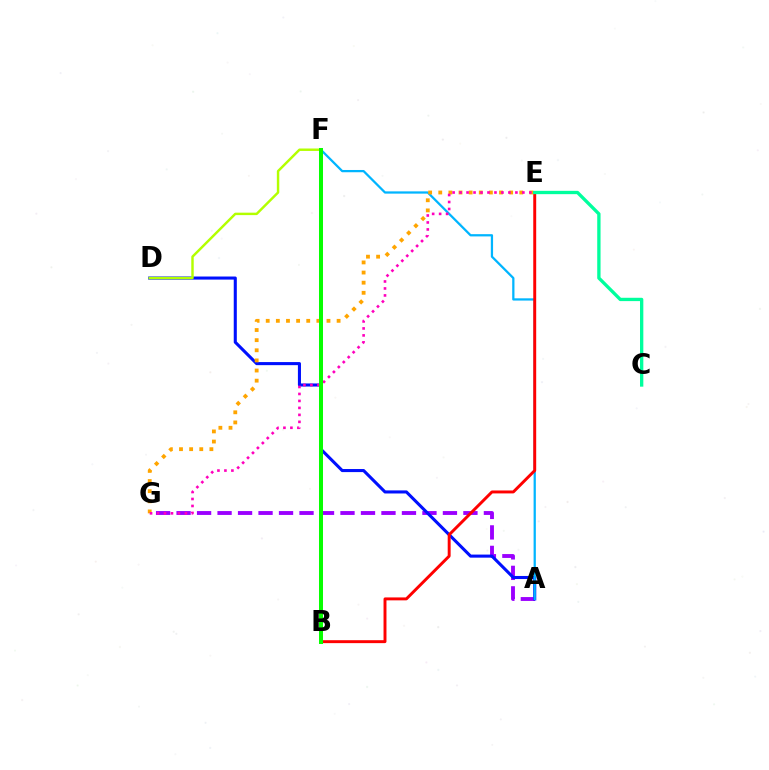{('A', 'G'): [{'color': '#9b00ff', 'line_style': 'dashed', 'thickness': 2.78}], ('A', 'D'): [{'color': '#0010ff', 'line_style': 'solid', 'thickness': 2.21}], ('A', 'F'): [{'color': '#00b5ff', 'line_style': 'solid', 'thickness': 1.62}], ('E', 'G'): [{'color': '#ffa500', 'line_style': 'dotted', 'thickness': 2.75}, {'color': '#ff00bd', 'line_style': 'dotted', 'thickness': 1.9}], ('B', 'E'): [{'color': '#ff0000', 'line_style': 'solid', 'thickness': 2.11}], ('D', 'F'): [{'color': '#b3ff00', 'line_style': 'solid', 'thickness': 1.76}], ('B', 'F'): [{'color': '#08ff00', 'line_style': 'solid', 'thickness': 2.89}], ('C', 'E'): [{'color': '#00ff9d', 'line_style': 'solid', 'thickness': 2.39}]}